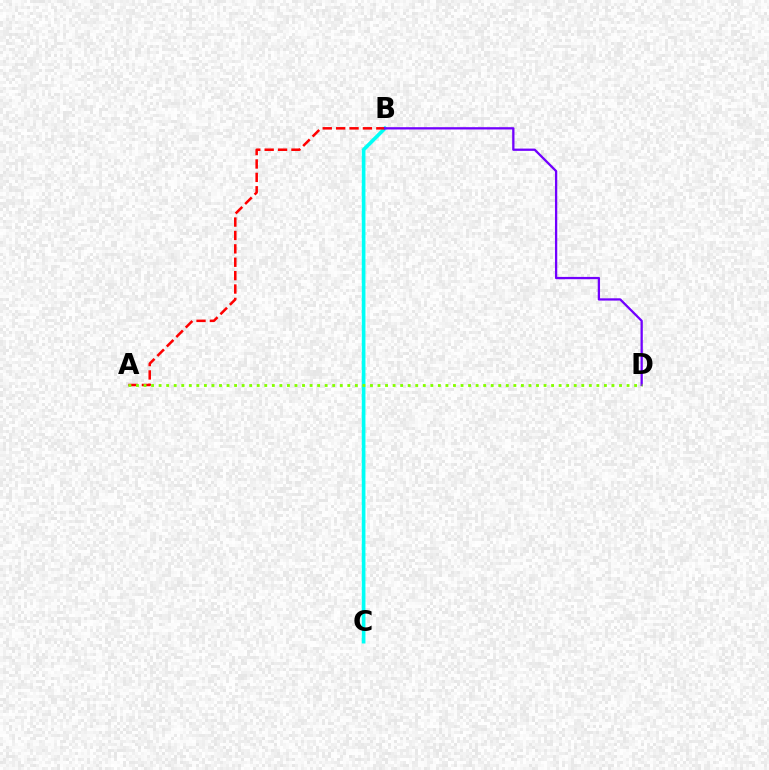{('B', 'C'): [{'color': '#00fff6', 'line_style': 'solid', 'thickness': 2.64}], ('A', 'B'): [{'color': '#ff0000', 'line_style': 'dashed', 'thickness': 1.82}], ('B', 'D'): [{'color': '#7200ff', 'line_style': 'solid', 'thickness': 1.65}], ('A', 'D'): [{'color': '#84ff00', 'line_style': 'dotted', 'thickness': 2.05}]}